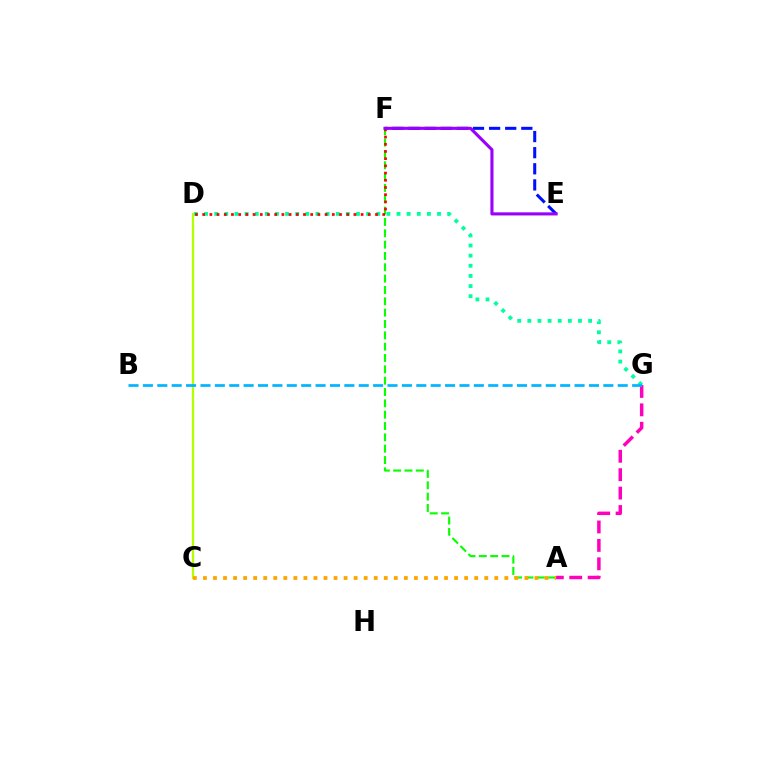{('D', 'G'): [{'color': '#00ff9d', 'line_style': 'dotted', 'thickness': 2.75}], ('A', 'F'): [{'color': '#08ff00', 'line_style': 'dashed', 'thickness': 1.54}], ('A', 'G'): [{'color': '#ff00bd', 'line_style': 'dashed', 'thickness': 2.5}], ('E', 'F'): [{'color': '#0010ff', 'line_style': 'dashed', 'thickness': 2.19}, {'color': '#9b00ff', 'line_style': 'solid', 'thickness': 2.23}], ('C', 'D'): [{'color': '#b3ff00', 'line_style': 'solid', 'thickness': 1.63}], ('D', 'F'): [{'color': '#ff0000', 'line_style': 'dotted', 'thickness': 1.96}], ('B', 'G'): [{'color': '#00b5ff', 'line_style': 'dashed', 'thickness': 1.95}], ('A', 'C'): [{'color': '#ffa500', 'line_style': 'dotted', 'thickness': 2.73}]}